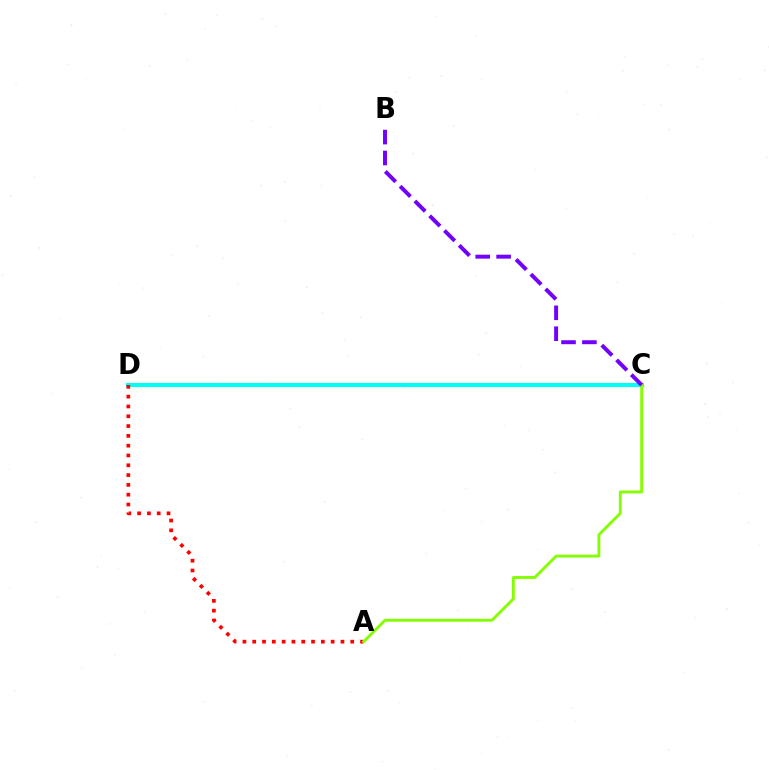{('C', 'D'): [{'color': '#00fff6', 'line_style': 'solid', 'thickness': 2.92}], ('A', 'D'): [{'color': '#ff0000', 'line_style': 'dotted', 'thickness': 2.66}], ('A', 'C'): [{'color': '#84ff00', 'line_style': 'solid', 'thickness': 2.07}], ('B', 'C'): [{'color': '#7200ff', 'line_style': 'dashed', 'thickness': 2.84}]}